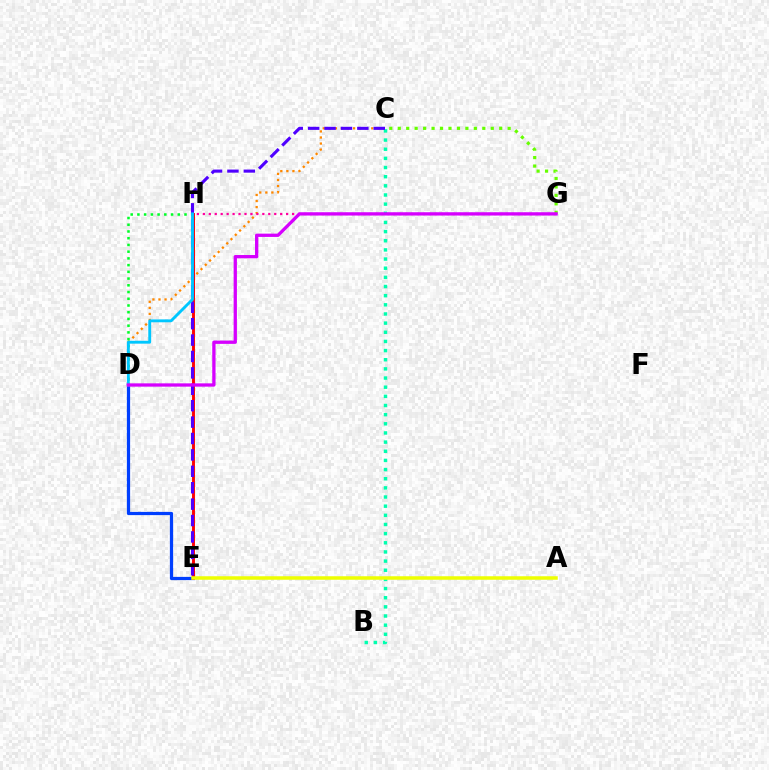{('C', 'D'): [{'color': '#ff8800', 'line_style': 'dotted', 'thickness': 1.65}], ('C', 'G'): [{'color': '#66ff00', 'line_style': 'dotted', 'thickness': 2.3}], ('D', 'H'): [{'color': '#00ff27', 'line_style': 'dotted', 'thickness': 1.83}, {'color': '#00c7ff', 'line_style': 'solid', 'thickness': 2.07}], ('G', 'H'): [{'color': '#ff00a0', 'line_style': 'dotted', 'thickness': 1.62}], ('D', 'E'): [{'color': '#003fff', 'line_style': 'solid', 'thickness': 2.32}], ('B', 'C'): [{'color': '#00ffaf', 'line_style': 'dotted', 'thickness': 2.49}], ('E', 'H'): [{'color': '#ff0000', 'line_style': 'solid', 'thickness': 2.1}], ('A', 'E'): [{'color': '#eeff00', 'line_style': 'solid', 'thickness': 2.52}], ('C', 'E'): [{'color': '#4f00ff', 'line_style': 'dashed', 'thickness': 2.23}], ('D', 'G'): [{'color': '#d600ff', 'line_style': 'solid', 'thickness': 2.37}]}